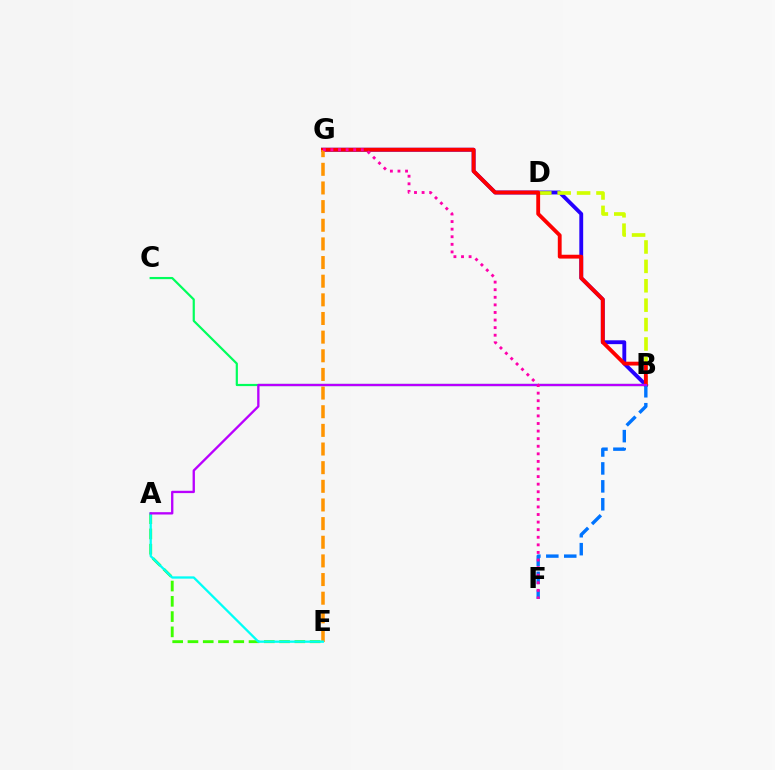{('B', 'G'): [{'color': '#2500ff', 'line_style': 'solid', 'thickness': 2.77}, {'color': '#ff0000', 'line_style': 'solid', 'thickness': 2.76}], ('A', 'E'): [{'color': '#3dff00', 'line_style': 'dashed', 'thickness': 2.07}, {'color': '#00fff6', 'line_style': 'solid', 'thickness': 1.65}], ('B', 'C'): [{'color': '#00ff5c', 'line_style': 'solid', 'thickness': 1.58}], ('B', 'D'): [{'color': '#d1ff00', 'line_style': 'dashed', 'thickness': 2.64}], ('B', 'F'): [{'color': '#0074ff', 'line_style': 'dashed', 'thickness': 2.44}], ('E', 'G'): [{'color': '#ff9400', 'line_style': 'dashed', 'thickness': 2.53}], ('A', 'B'): [{'color': '#b900ff', 'line_style': 'solid', 'thickness': 1.68}], ('F', 'G'): [{'color': '#ff00ac', 'line_style': 'dotted', 'thickness': 2.06}]}